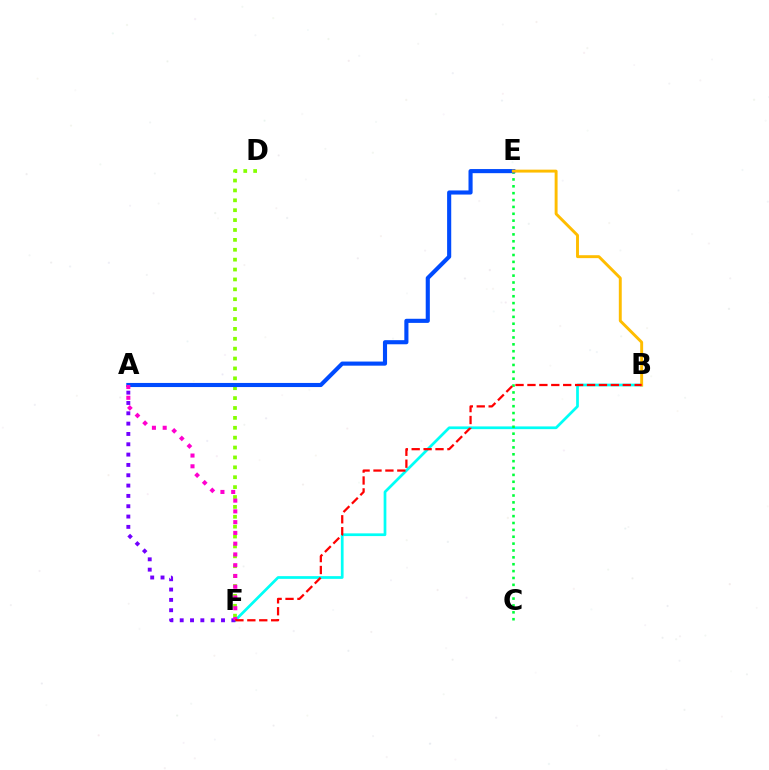{('B', 'F'): [{'color': '#00fff6', 'line_style': 'solid', 'thickness': 1.96}, {'color': '#ff0000', 'line_style': 'dashed', 'thickness': 1.62}], ('D', 'F'): [{'color': '#84ff00', 'line_style': 'dotted', 'thickness': 2.69}], ('C', 'E'): [{'color': '#00ff39', 'line_style': 'dotted', 'thickness': 1.87}], ('A', 'F'): [{'color': '#7200ff', 'line_style': 'dotted', 'thickness': 2.81}, {'color': '#ff00cf', 'line_style': 'dotted', 'thickness': 2.92}], ('A', 'E'): [{'color': '#004bff', 'line_style': 'solid', 'thickness': 2.96}], ('B', 'E'): [{'color': '#ffbd00', 'line_style': 'solid', 'thickness': 2.1}]}